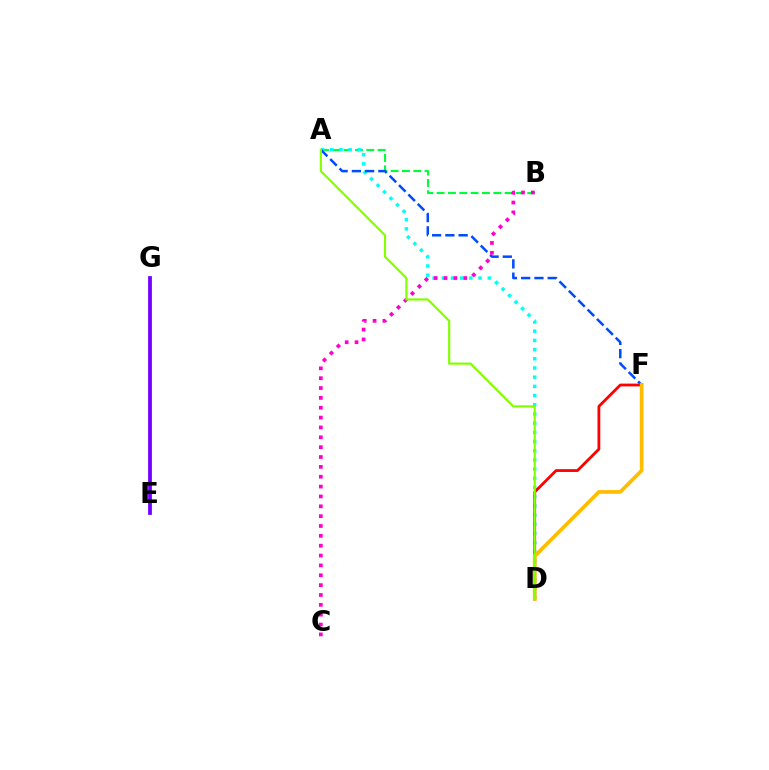{('A', 'B'): [{'color': '#00ff39', 'line_style': 'dashed', 'thickness': 1.54}], ('A', 'D'): [{'color': '#00fff6', 'line_style': 'dotted', 'thickness': 2.5}, {'color': '#84ff00', 'line_style': 'solid', 'thickness': 1.57}], ('A', 'F'): [{'color': '#004bff', 'line_style': 'dashed', 'thickness': 1.8}], ('D', 'F'): [{'color': '#ff0000', 'line_style': 'solid', 'thickness': 2.02}, {'color': '#ffbd00', 'line_style': 'solid', 'thickness': 2.68}], ('B', 'C'): [{'color': '#ff00cf', 'line_style': 'dotted', 'thickness': 2.68}], ('E', 'G'): [{'color': '#7200ff', 'line_style': 'solid', 'thickness': 2.72}]}